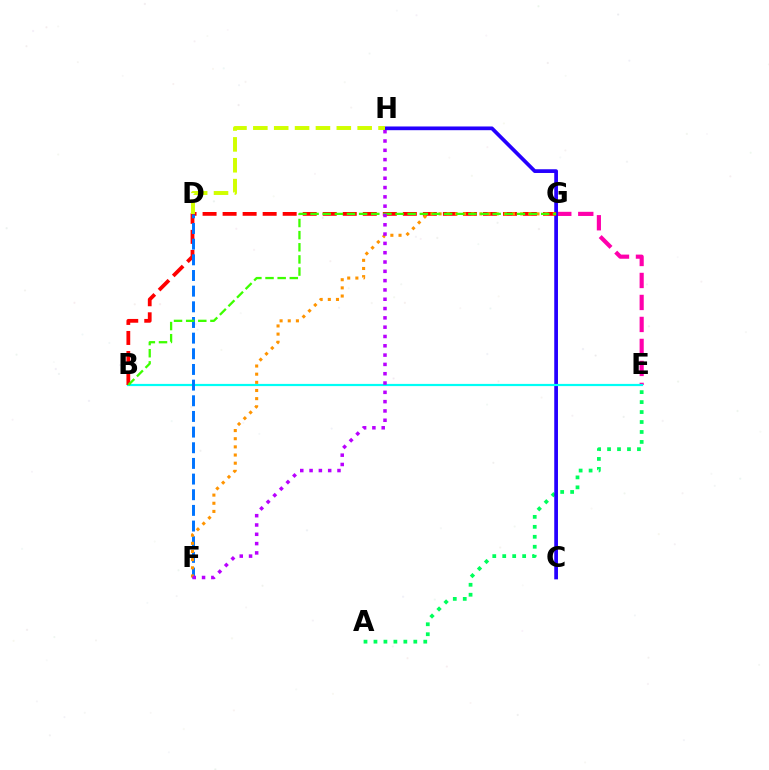{('A', 'E'): [{'color': '#00ff5c', 'line_style': 'dotted', 'thickness': 2.71}], ('E', 'G'): [{'color': '#ff00ac', 'line_style': 'dashed', 'thickness': 2.99}], ('C', 'H'): [{'color': '#2500ff', 'line_style': 'solid', 'thickness': 2.68}], ('B', 'E'): [{'color': '#00fff6', 'line_style': 'solid', 'thickness': 1.58}], ('B', 'G'): [{'color': '#ff0000', 'line_style': 'dashed', 'thickness': 2.72}, {'color': '#3dff00', 'line_style': 'dashed', 'thickness': 1.65}], ('D', 'F'): [{'color': '#0074ff', 'line_style': 'dashed', 'thickness': 2.13}], ('F', 'G'): [{'color': '#ff9400', 'line_style': 'dotted', 'thickness': 2.22}], ('D', 'H'): [{'color': '#d1ff00', 'line_style': 'dashed', 'thickness': 2.83}], ('F', 'H'): [{'color': '#b900ff', 'line_style': 'dotted', 'thickness': 2.53}]}